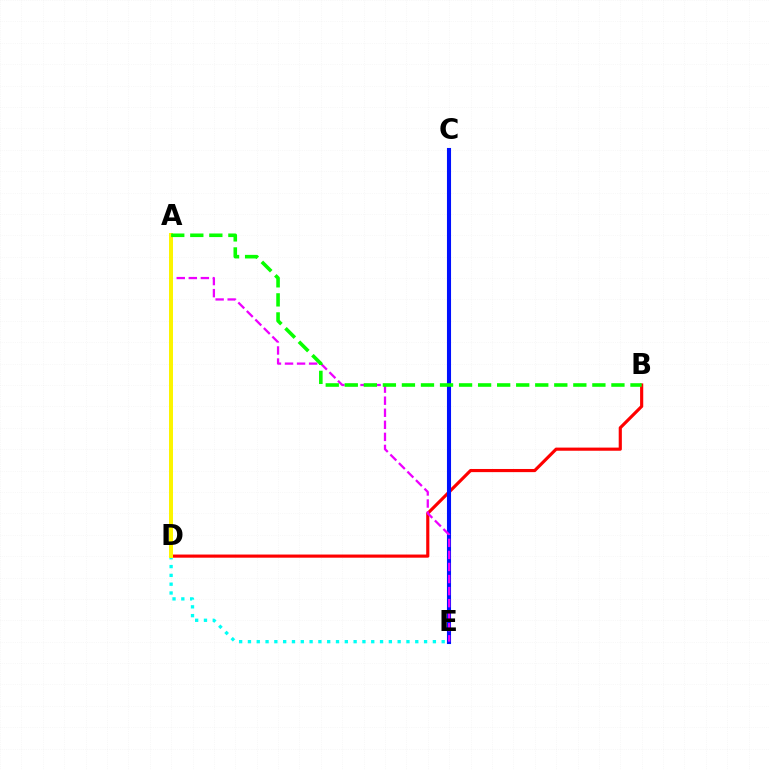{('D', 'E'): [{'color': '#00fff6', 'line_style': 'dotted', 'thickness': 2.39}], ('B', 'D'): [{'color': '#ff0000', 'line_style': 'solid', 'thickness': 2.27}], ('C', 'E'): [{'color': '#0010ff', 'line_style': 'solid', 'thickness': 2.94}], ('A', 'E'): [{'color': '#ee00ff', 'line_style': 'dashed', 'thickness': 1.64}], ('A', 'D'): [{'color': '#fcf500', 'line_style': 'solid', 'thickness': 2.87}], ('A', 'B'): [{'color': '#08ff00', 'line_style': 'dashed', 'thickness': 2.59}]}